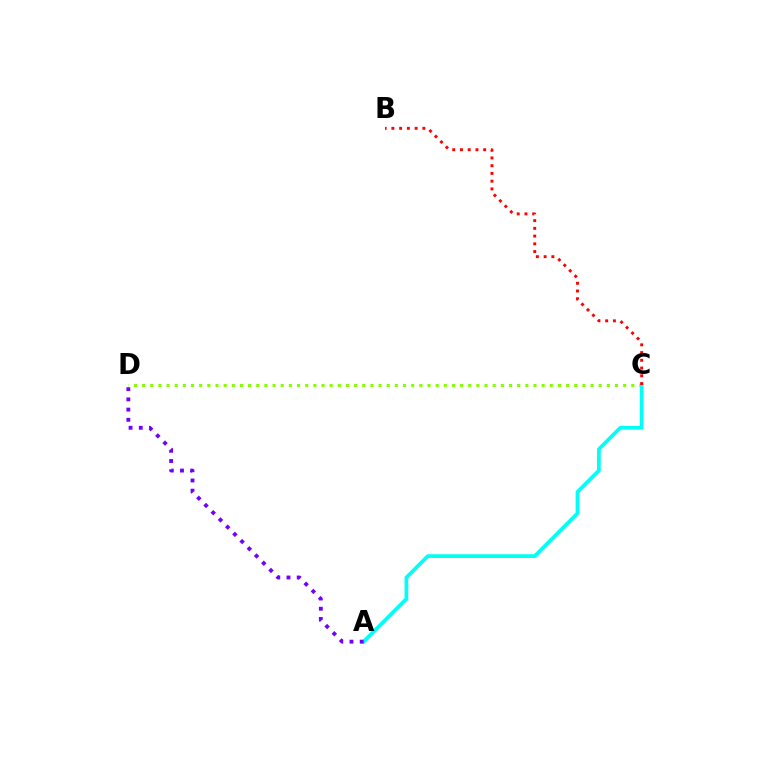{('C', 'D'): [{'color': '#84ff00', 'line_style': 'dotted', 'thickness': 2.22}], ('A', 'C'): [{'color': '#00fff6', 'line_style': 'solid', 'thickness': 2.69}], ('B', 'C'): [{'color': '#ff0000', 'line_style': 'dotted', 'thickness': 2.1}], ('A', 'D'): [{'color': '#7200ff', 'line_style': 'dotted', 'thickness': 2.77}]}